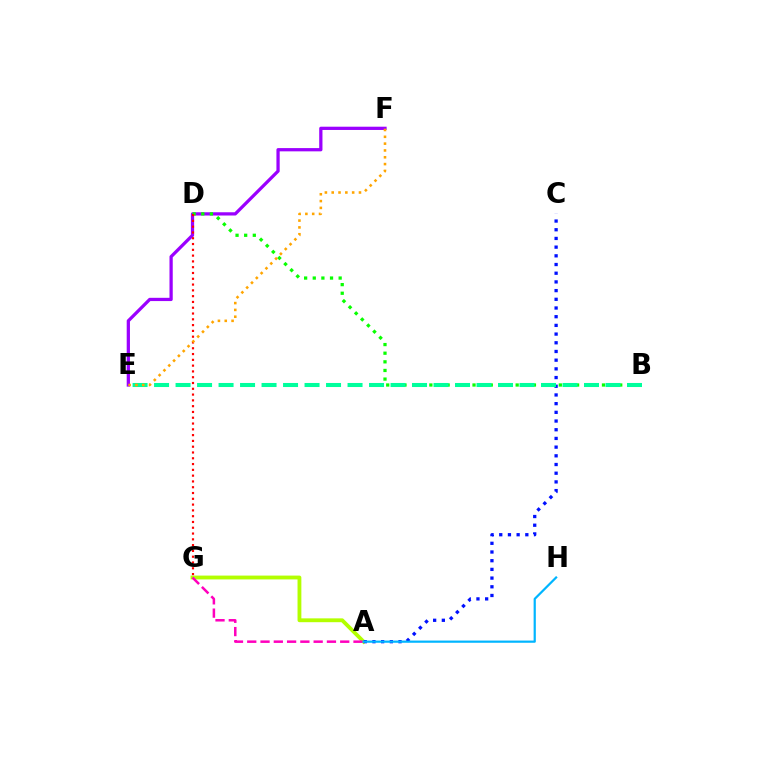{('A', 'G'): [{'color': '#b3ff00', 'line_style': 'solid', 'thickness': 2.76}, {'color': '#ff00bd', 'line_style': 'dashed', 'thickness': 1.8}], ('E', 'F'): [{'color': '#9b00ff', 'line_style': 'solid', 'thickness': 2.34}, {'color': '#ffa500', 'line_style': 'dotted', 'thickness': 1.85}], ('B', 'D'): [{'color': '#08ff00', 'line_style': 'dotted', 'thickness': 2.34}], ('A', 'C'): [{'color': '#0010ff', 'line_style': 'dotted', 'thickness': 2.36}], ('B', 'E'): [{'color': '#00ff9d', 'line_style': 'dashed', 'thickness': 2.92}], ('A', 'H'): [{'color': '#00b5ff', 'line_style': 'solid', 'thickness': 1.59}], ('D', 'G'): [{'color': '#ff0000', 'line_style': 'dotted', 'thickness': 1.57}]}